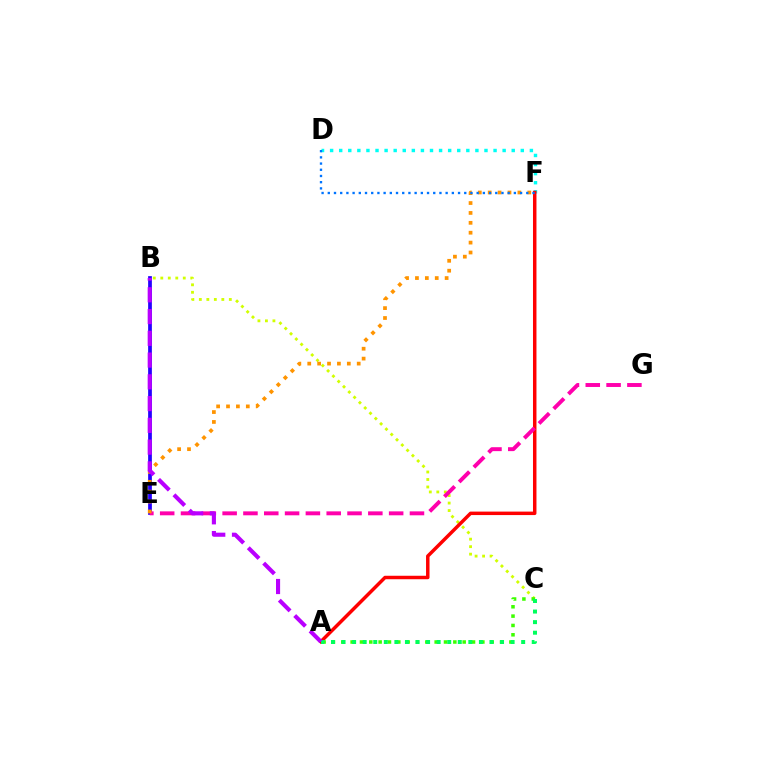{('B', 'C'): [{'color': '#d1ff00', 'line_style': 'dotted', 'thickness': 2.04}], ('D', 'F'): [{'color': '#00fff6', 'line_style': 'dotted', 'thickness': 2.47}, {'color': '#0074ff', 'line_style': 'dotted', 'thickness': 1.69}], ('A', 'F'): [{'color': '#ff0000', 'line_style': 'solid', 'thickness': 2.5}], ('A', 'C'): [{'color': '#3dff00', 'line_style': 'dotted', 'thickness': 2.54}, {'color': '#00ff5c', 'line_style': 'dotted', 'thickness': 2.87}], ('B', 'E'): [{'color': '#2500ff', 'line_style': 'solid', 'thickness': 2.69}], ('E', 'G'): [{'color': '#ff00ac', 'line_style': 'dashed', 'thickness': 2.83}], ('E', 'F'): [{'color': '#ff9400', 'line_style': 'dotted', 'thickness': 2.69}], ('A', 'B'): [{'color': '#b900ff', 'line_style': 'dashed', 'thickness': 2.96}]}